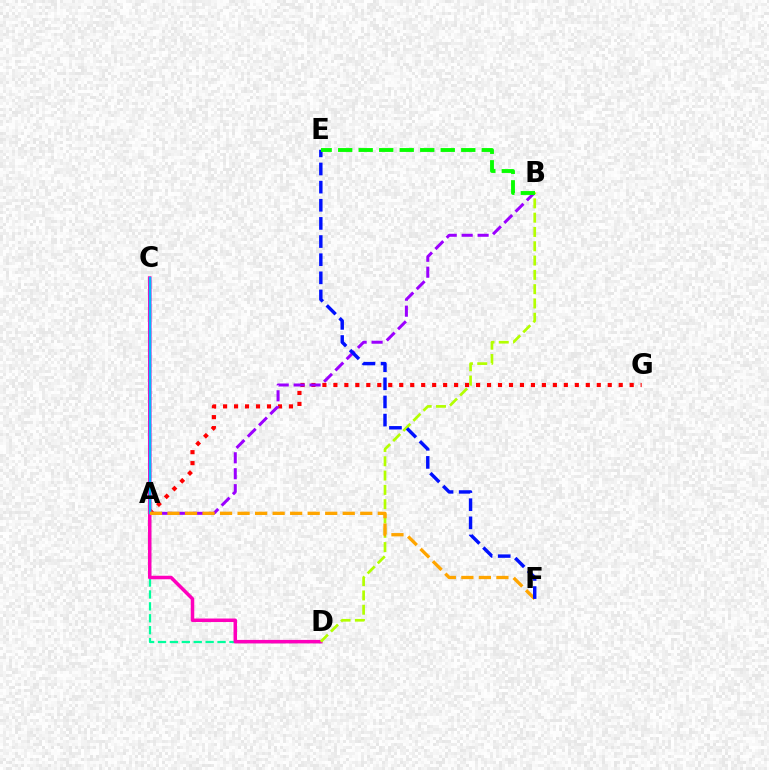{('A', 'G'): [{'color': '#ff0000', 'line_style': 'dotted', 'thickness': 2.98}], ('A', 'B'): [{'color': '#9b00ff', 'line_style': 'dashed', 'thickness': 2.17}], ('C', 'D'): [{'color': '#00ff9d', 'line_style': 'dashed', 'thickness': 1.62}, {'color': '#ff00bd', 'line_style': 'solid', 'thickness': 2.53}], ('A', 'C'): [{'color': '#00b5ff', 'line_style': 'solid', 'thickness': 1.73}], ('B', 'D'): [{'color': '#b3ff00', 'line_style': 'dashed', 'thickness': 1.94}], ('A', 'F'): [{'color': '#ffa500', 'line_style': 'dashed', 'thickness': 2.38}], ('E', 'F'): [{'color': '#0010ff', 'line_style': 'dashed', 'thickness': 2.46}], ('B', 'E'): [{'color': '#08ff00', 'line_style': 'dashed', 'thickness': 2.79}]}